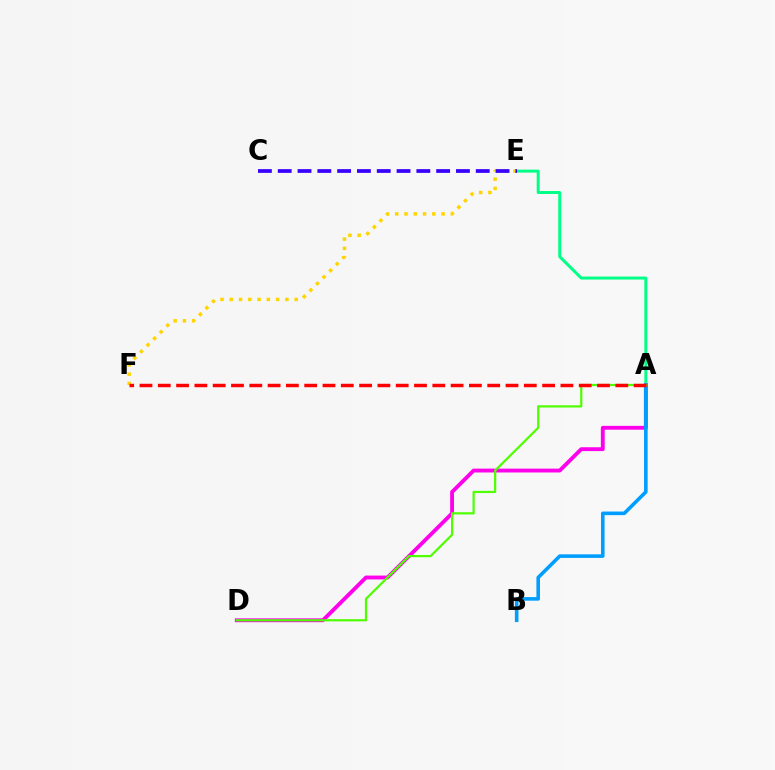{('A', 'E'): [{'color': '#00ff86', 'line_style': 'solid', 'thickness': 2.15}], ('E', 'F'): [{'color': '#ffd500', 'line_style': 'dotted', 'thickness': 2.52}], ('A', 'D'): [{'color': '#ff00ed', 'line_style': 'solid', 'thickness': 2.77}, {'color': '#4fff00', 'line_style': 'solid', 'thickness': 1.58}], ('A', 'B'): [{'color': '#009eff', 'line_style': 'solid', 'thickness': 2.58}], ('A', 'F'): [{'color': '#ff0000', 'line_style': 'dashed', 'thickness': 2.49}], ('C', 'E'): [{'color': '#3700ff', 'line_style': 'dashed', 'thickness': 2.69}]}